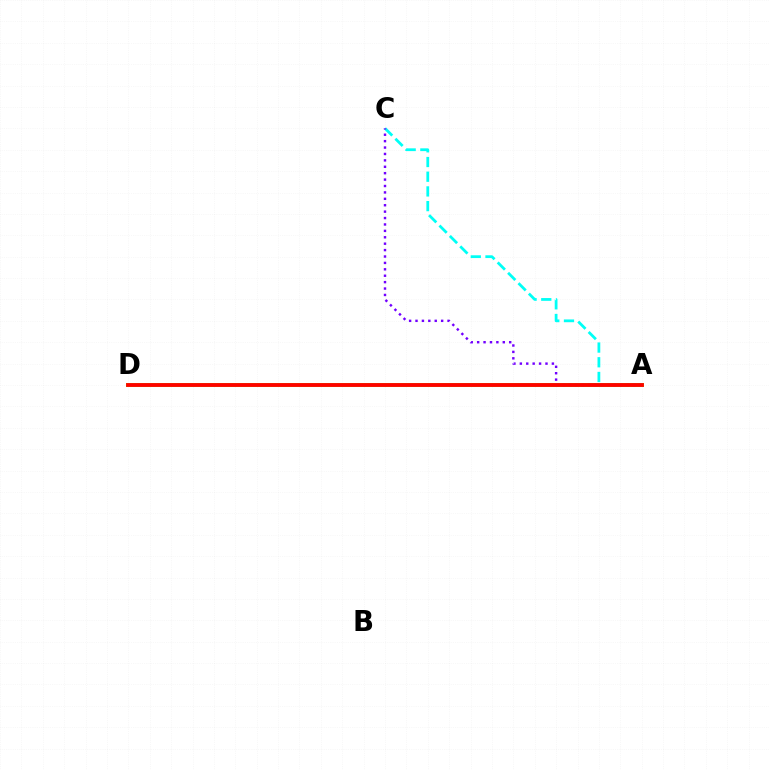{('A', 'C'): [{'color': '#00fff6', 'line_style': 'dashed', 'thickness': 2.0}, {'color': '#7200ff', 'line_style': 'dotted', 'thickness': 1.74}], ('A', 'D'): [{'color': '#84ff00', 'line_style': 'solid', 'thickness': 2.88}, {'color': '#ff0000', 'line_style': 'solid', 'thickness': 2.73}]}